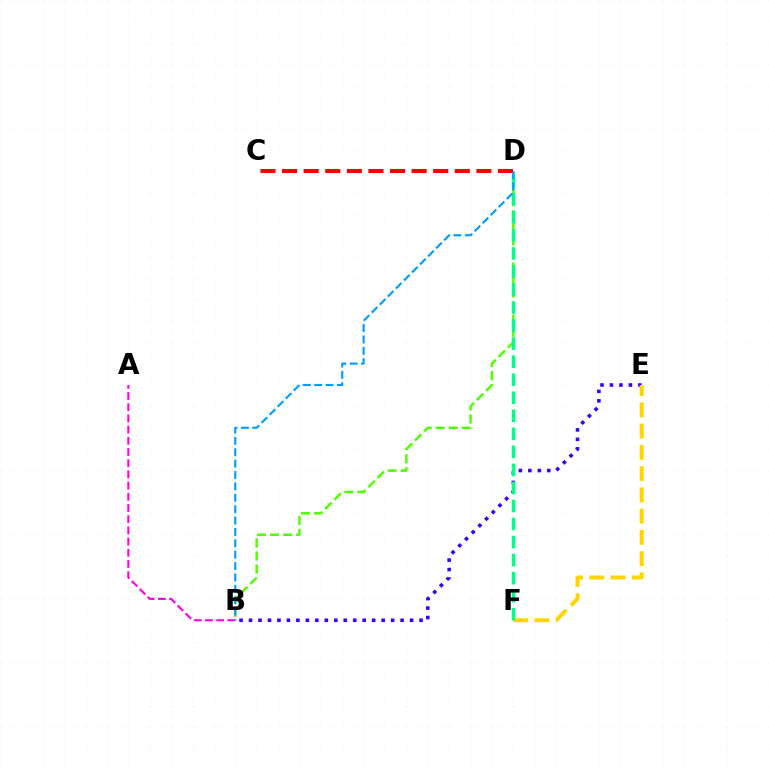{('B', 'D'): [{'color': '#4fff00', 'line_style': 'dashed', 'thickness': 1.77}, {'color': '#009eff', 'line_style': 'dashed', 'thickness': 1.55}], ('B', 'E'): [{'color': '#3700ff', 'line_style': 'dotted', 'thickness': 2.57}], ('E', 'F'): [{'color': '#ffd500', 'line_style': 'dashed', 'thickness': 2.89}], ('D', 'F'): [{'color': '#00ff86', 'line_style': 'dashed', 'thickness': 2.45}], ('C', 'D'): [{'color': '#ff0000', 'line_style': 'dashed', 'thickness': 2.93}], ('A', 'B'): [{'color': '#ff00ed', 'line_style': 'dashed', 'thickness': 1.52}]}